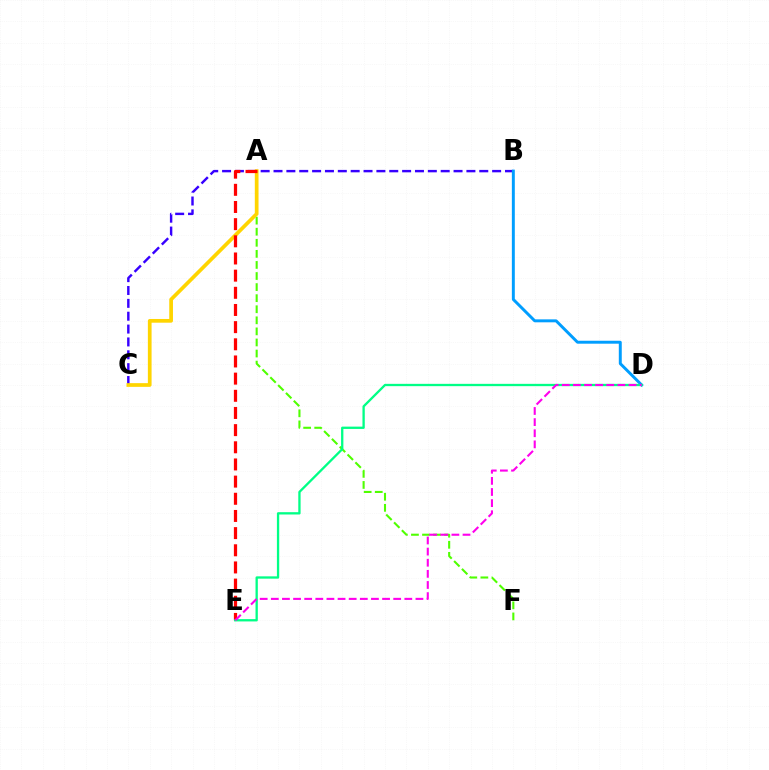{('B', 'C'): [{'color': '#3700ff', 'line_style': 'dashed', 'thickness': 1.75}], ('B', 'D'): [{'color': '#009eff', 'line_style': 'solid', 'thickness': 2.12}], ('A', 'F'): [{'color': '#4fff00', 'line_style': 'dashed', 'thickness': 1.5}], ('A', 'C'): [{'color': '#ffd500', 'line_style': 'solid', 'thickness': 2.67}], ('A', 'E'): [{'color': '#ff0000', 'line_style': 'dashed', 'thickness': 2.33}], ('D', 'E'): [{'color': '#00ff86', 'line_style': 'solid', 'thickness': 1.66}, {'color': '#ff00ed', 'line_style': 'dashed', 'thickness': 1.51}]}